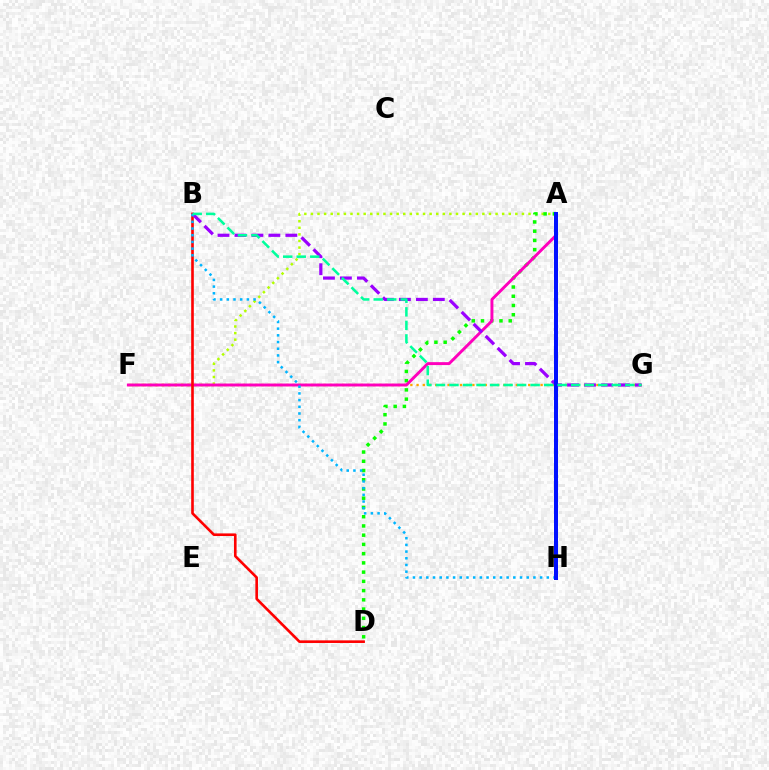{('A', 'F'): [{'color': '#b3ff00', 'line_style': 'dotted', 'thickness': 1.79}, {'color': '#ff00bd', 'line_style': 'solid', 'thickness': 2.11}], ('A', 'D'): [{'color': '#08ff00', 'line_style': 'dotted', 'thickness': 2.51}], ('F', 'G'): [{'color': '#ffa500', 'line_style': 'dotted', 'thickness': 1.68}], ('B', 'D'): [{'color': '#ff0000', 'line_style': 'solid', 'thickness': 1.89}], ('B', 'G'): [{'color': '#9b00ff', 'line_style': 'dashed', 'thickness': 2.3}, {'color': '#00ff9d', 'line_style': 'dashed', 'thickness': 1.84}], ('B', 'H'): [{'color': '#00b5ff', 'line_style': 'dotted', 'thickness': 1.82}], ('A', 'H'): [{'color': '#0010ff', 'line_style': 'solid', 'thickness': 2.88}]}